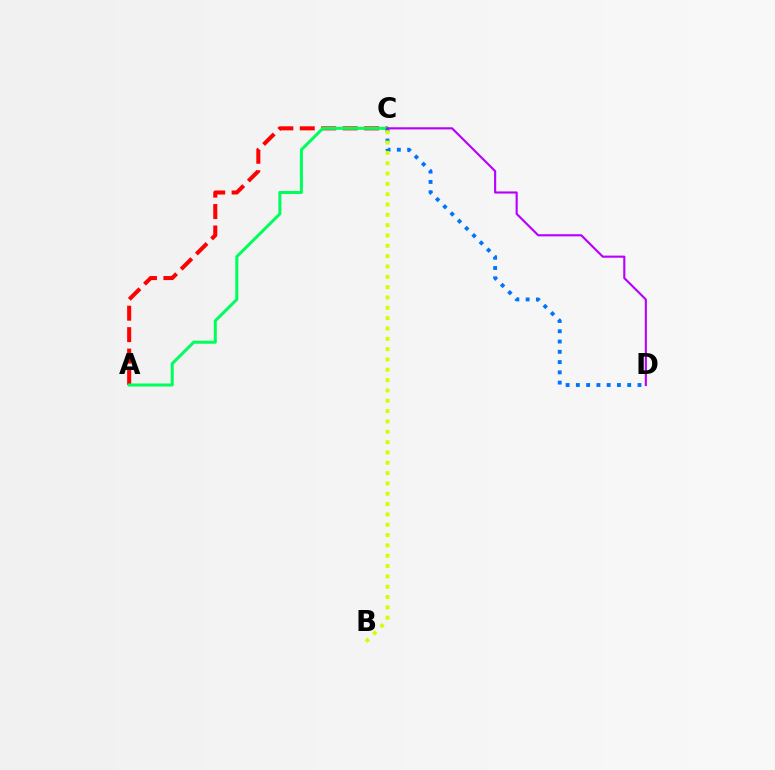{('A', 'C'): [{'color': '#ff0000', 'line_style': 'dashed', 'thickness': 2.91}, {'color': '#00ff5c', 'line_style': 'solid', 'thickness': 2.19}], ('C', 'D'): [{'color': '#0074ff', 'line_style': 'dotted', 'thickness': 2.79}, {'color': '#b900ff', 'line_style': 'solid', 'thickness': 1.54}], ('B', 'C'): [{'color': '#d1ff00', 'line_style': 'dotted', 'thickness': 2.81}]}